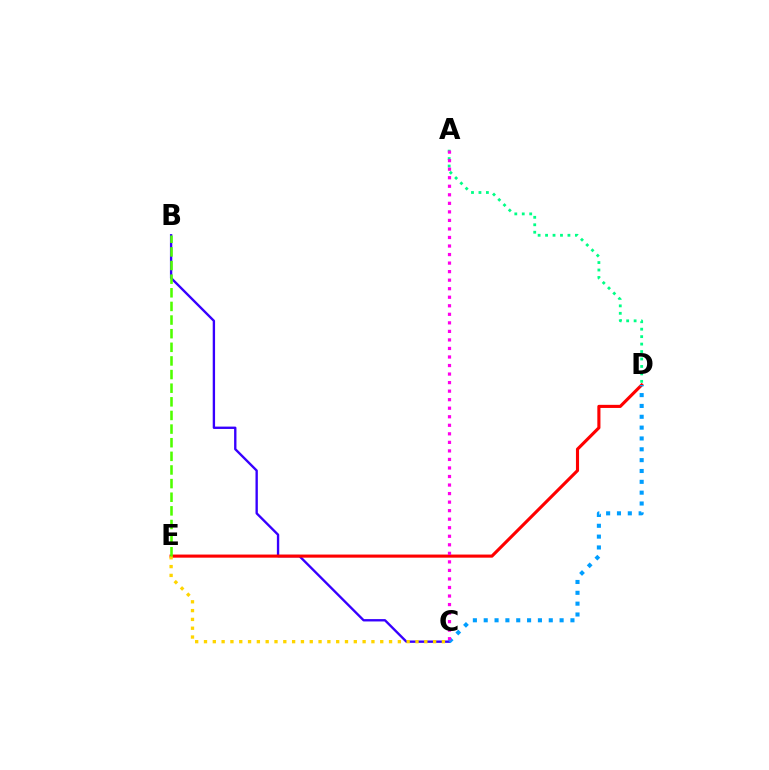{('A', 'D'): [{'color': '#00ff86', 'line_style': 'dotted', 'thickness': 2.02}], ('B', 'C'): [{'color': '#3700ff', 'line_style': 'solid', 'thickness': 1.7}], ('D', 'E'): [{'color': '#ff0000', 'line_style': 'solid', 'thickness': 2.24}], ('C', 'D'): [{'color': '#009eff', 'line_style': 'dotted', 'thickness': 2.95}], ('C', 'E'): [{'color': '#ffd500', 'line_style': 'dotted', 'thickness': 2.39}], ('A', 'C'): [{'color': '#ff00ed', 'line_style': 'dotted', 'thickness': 2.32}], ('B', 'E'): [{'color': '#4fff00', 'line_style': 'dashed', 'thickness': 1.85}]}